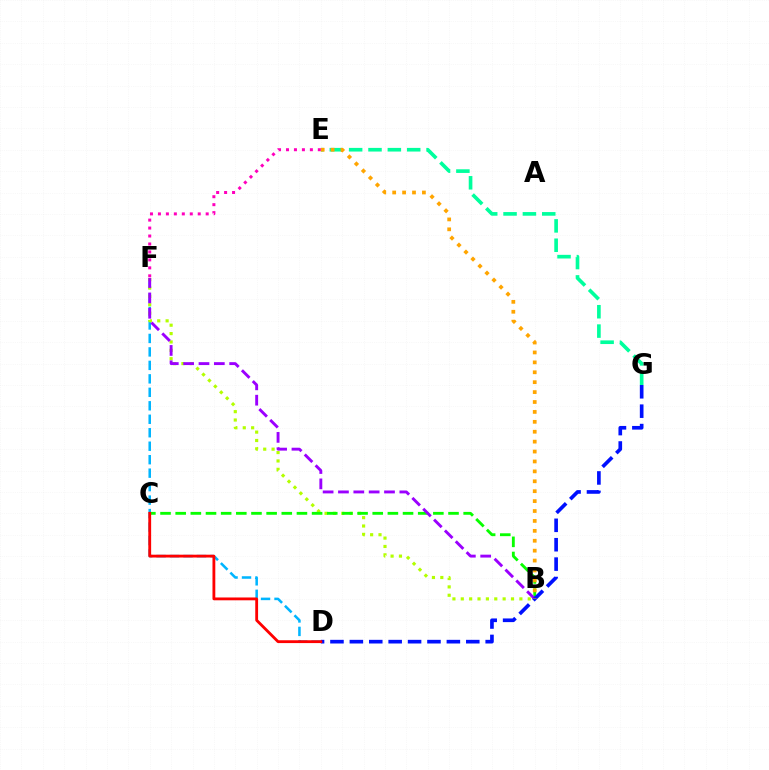{('D', 'F'): [{'color': '#00b5ff', 'line_style': 'dashed', 'thickness': 1.83}], ('B', 'F'): [{'color': '#b3ff00', 'line_style': 'dotted', 'thickness': 2.27}, {'color': '#9b00ff', 'line_style': 'dashed', 'thickness': 2.08}], ('B', 'C'): [{'color': '#08ff00', 'line_style': 'dashed', 'thickness': 2.06}], ('E', 'G'): [{'color': '#00ff9d', 'line_style': 'dashed', 'thickness': 2.63}], ('D', 'G'): [{'color': '#0010ff', 'line_style': 'dashed', 'thickness': 2.64}], ('B', 'E'): [{'color': '#ffa500', 'line_style': 'dotted', 'thickness': 2.69}], ('E', 'F'): [{'color': '#ff00bd', 'line_style': 'dotted', 'thickness': 2.16}], ('C', 'D'): [{'color': '#ff0000', 'line_style': 'solid', 'thickness': 2.04}]}